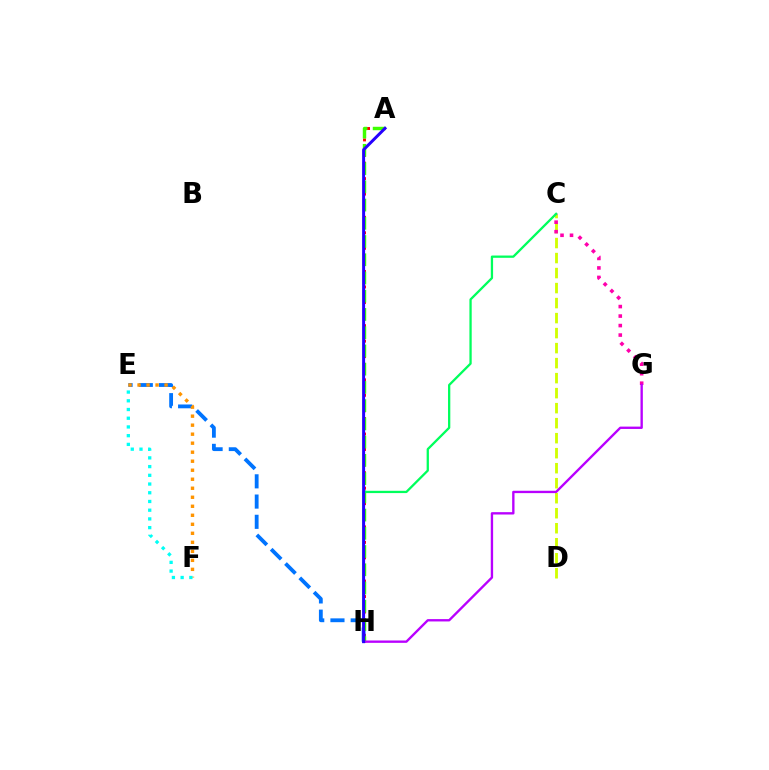{('C', 'D'): [{'color': '#d1ff00', 'line_style': 'dashed', 'thickness': 2.04}], ('C', 'G'): [{'color': '#ff00ac', 'line_style': 'dotted', 'thickness': 2.58}], ('A', 'H'): [{'color': '#ff0000', 'line_style': 'dotted', 'thickness': 2.1}, {'color': '#3dff00', 'line_style': 'dashed', 'thickness': 2.48}, {'color': '#2500ff', 'line_style': 'solid', 'thickness': 2.15}], ('E', 'H'): [{'color': '#0074ff', 'line_style': 'dashed', 'thickness': 2.75}], ('C', 'H'): [{'color': '#00ff5c', 'line_style': 'solid', 'thickness': 1.64}], ('G', 'H'): [{'color': '#b900ff', 'line_style': 'solid', 'thickness': 1.7}], ('E', 'F'): [{'color': '#ff9400', 'line_style': 'dotted', 'thickness': 2.45}, {'color': '#00fff6', 'line_style': 'dotted', 'thickness': 2.37}]}